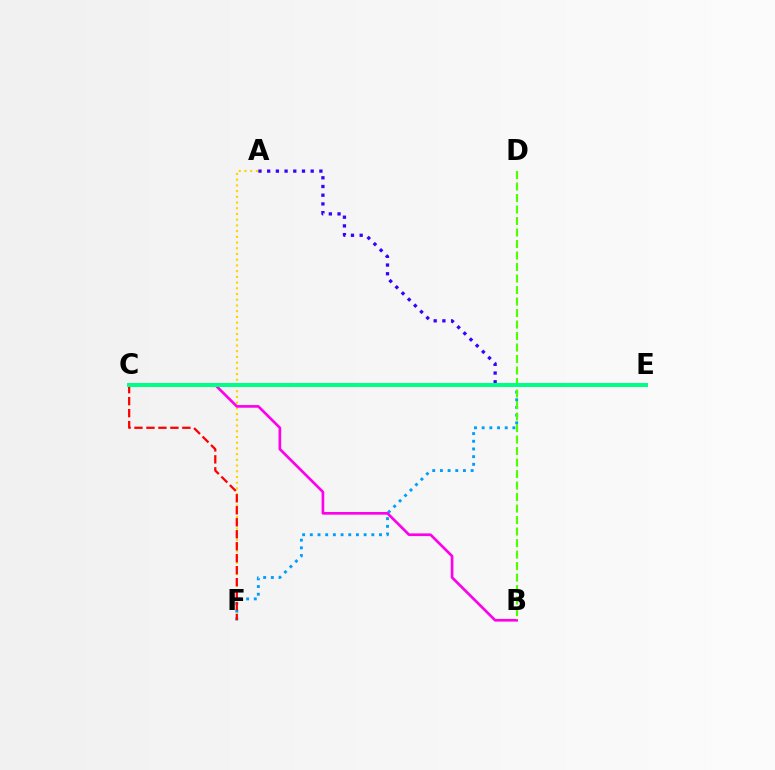{('A', 'F'): [{'color': '#ffd500', 'line_style': 'dotted', 'thickness': 1.55}], ('E', 'F'): [{'color': '#009eff', 'line_style': 'dotted', 'thickness': 2.09}], ('A', 'E'): [{'color': '#3700ff', 'line_style': 'dotted', 'thickness': 2.36}], ('B', 'C'): [{'color': '#ff00ed', 'line_style': 'solid', 'thickness': 1.93}], ('B', 'D'): [{'color': '#4fff00', 'line_style': 'dashed', 'thickness': 1.56}], ('C', 'F'): [{'color': '#ff0000', 'line_style': 'dashed', 'thickness': 1.63}], ('C', 'E'): [{'color': '#00ff86', 'line_style': 'solid', 'thickness': 2.89}]}